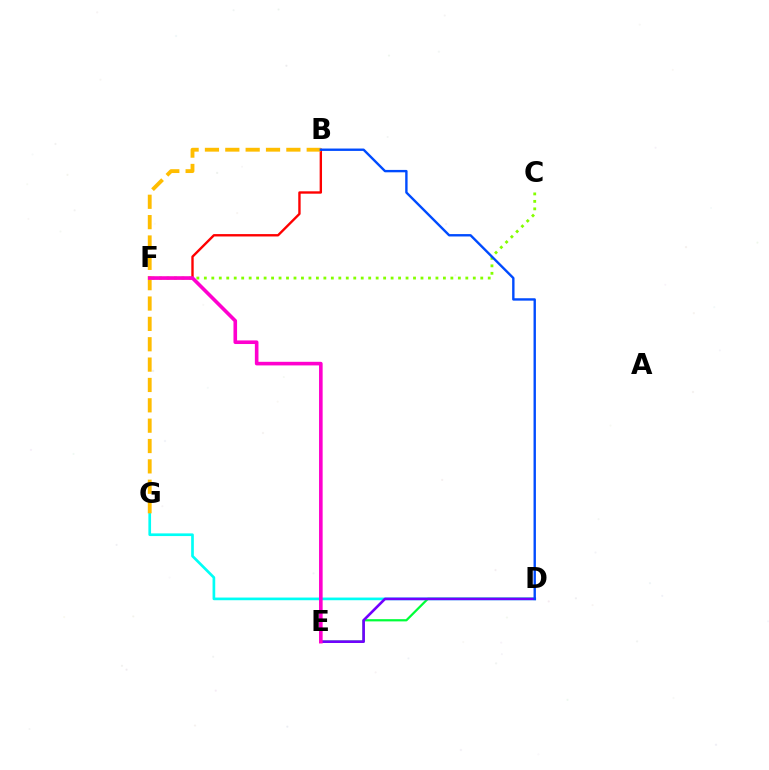{('C', 'F'): [{'color': '#84ff00', 'line_style': 'dotted', 'thickness': 2.03}], ('B', 'F'): [{'color': '#ff0000', 'line_style': 'solid', 'thickness': 1.71}], ('D', 'G'): [{'color': '#00fff6', 'line_style': 'solid', 'thickness': 1.93}], ('B', 'G'): [{'color': '#ffbd00', 'line_style': 'dashed', 'thickness': 2.76}], ('D', 'E'): [{'color': '#00ff39', 'line_style': 'solid', 'thickness': 1.6}, {'color': '#7200ff', 'line_style': 'solid', 'thickness': 1.88}], ('B', 'D'): [{'color': '#004bff', 'line_style': 'solid', 'thickness': 1.72}], ('E', 'F'): [{'color': '#ff00cf', 'line_style': 'solid', 'thickness': 2.6}]}